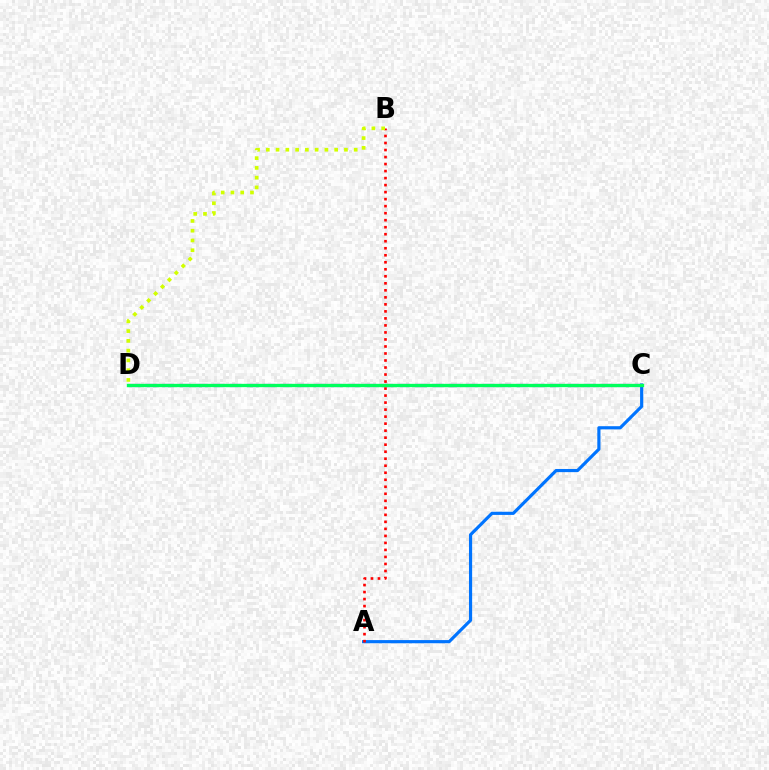{('A', 'C'): [{'color': '#0074ff', 'line_style': 'solid', 'thickness': 2.28}], ('C', 'D'): [{'color': '#b900ff', 'line_style': 'dashed', 'thickness': 2.29}, {'color': '#00ff5c', 'line_style': 'solid', 'thickness': 2.4}], ('A', 'B'): [{'color': '#ff0000', 'line_style': 'dotted', 'thickness': 1.91}], ('B', 'D'): [{'color': '#d1ff00', 'line_style': 'dotted', 'thickness': 2.65}]}